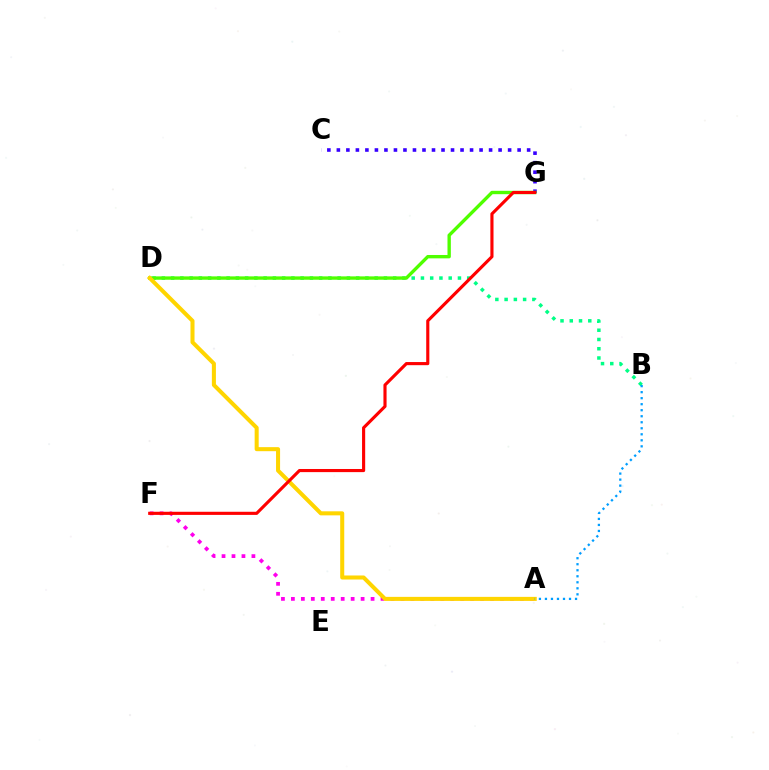{('C', 'G'): [{'color': '#3700ff', 'line_style': 'dotted', 'thickness': 2.58}], ('A', 'F'): [{'color': '#ff00ed', 'line_style': 'dotted', 'thickness': 2.71}], ('B', 'D'): [{'color': '#00ff86', 'line_style': 'dotted', 'thickness': 2.51}], ('D', 'G'): [{'color': '#4fff00', 'line_style': 'solid', 'thickness': 2.42}], ('A', 'D'): [{'color': '#ffd500', 'line_style': 'solid', 'thickness': 2.91}], ('A', 'B'): [{'color': '#009eff', 'line_style': 'dotted', 'thickness': 1.64}], ('F', 'G'): [{'color': '#ff0000', 'line_style': 'solid', 'thickness': 2.25}]}